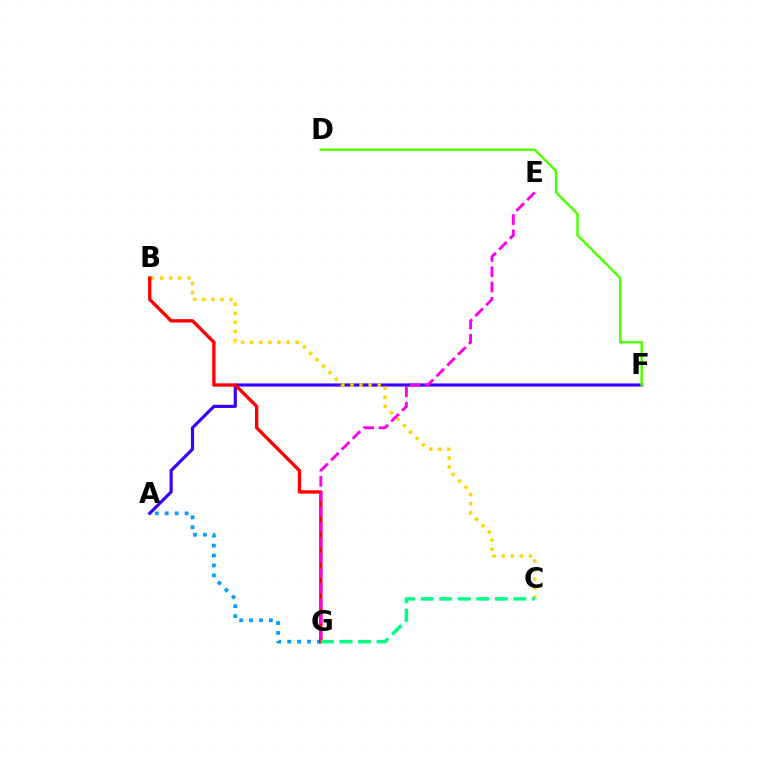{('A', 'F'): [{'color': '#3700ff', 'line_style': 'solid', 'thickness': 2.27}], ('B', 'C'): [{'color': '#ffd500', 'line_style': 'dotted', 'thickness': 2.47}], ('A', 'G'): [{'color': '#009eff', 'line_style': 'dotted', 'thickness': 2.7}], ('B', 'G'): [{'color': '#ff0000', 'line_style': 'solid', 'thickness': 2.42}], ('E', 'G'): [{'color': '#ff00ed', 'line_style': 'dashed', 'thickness': 2.07}], ('C', 'G'): [{'color': '#00ff86', 'line_style': 'dashed', 'thickness': 2.52}], ('D', 'F'): [{'color': '#4fff00', 'line_style': 'solid', 'thickness': 1.78}]}